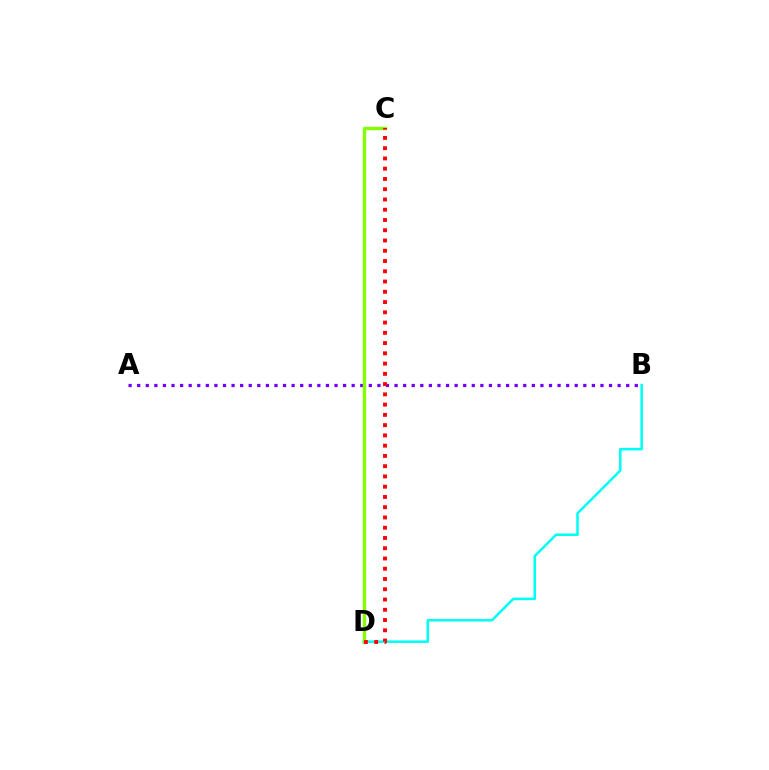{('B', 'D'): [{'color': '#00fff6', 'line_style': 'solid', 'thickness': 1.83}], ('A', 'B'): [{'color': '#7200ff', 'line_style': 'dotted', 'thickness': 2.33}], ('C', 'D'): [{'color': '#84ff00', 'line_style': 'solid', 'thickness': 2.42}, {'color': '#ff0000', 'line_style': 'dotted', 'thickness': 2.79}]}